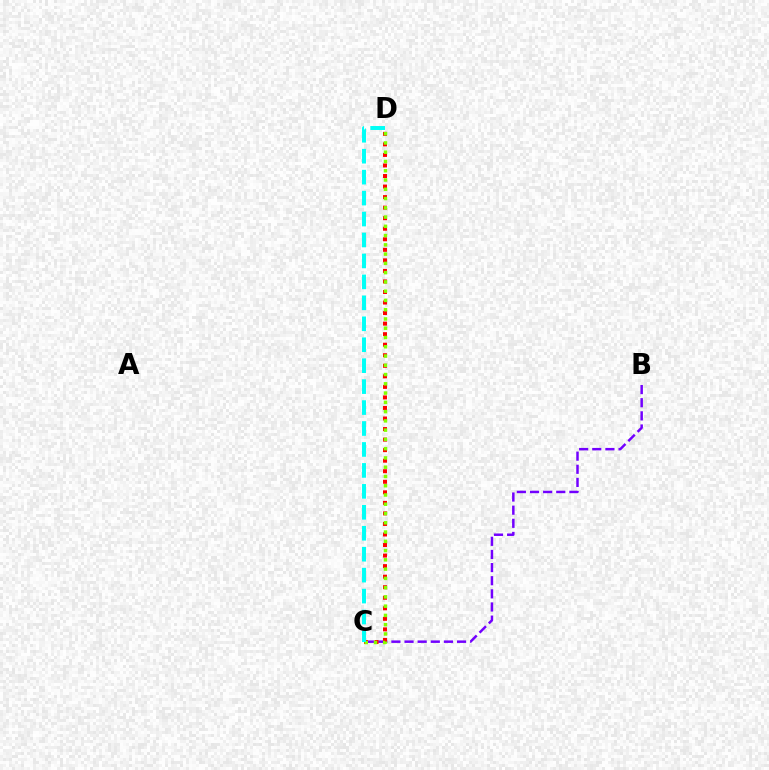{('B', 'C'): [{'color': '#7200ff', 'line_style': 'dashed', 'thickness': 1.78}], ('C', 'D'): [{'color': '#ff0000', 'line_style': 'dotted', 'thickness': 2.86}, {'color': '#84ff00', 'line_style': 'dotted', 'thickness': 2.52}, {'color': '#00fff6', 'line_style': 'dashed', 'thickness': 2.85}]}